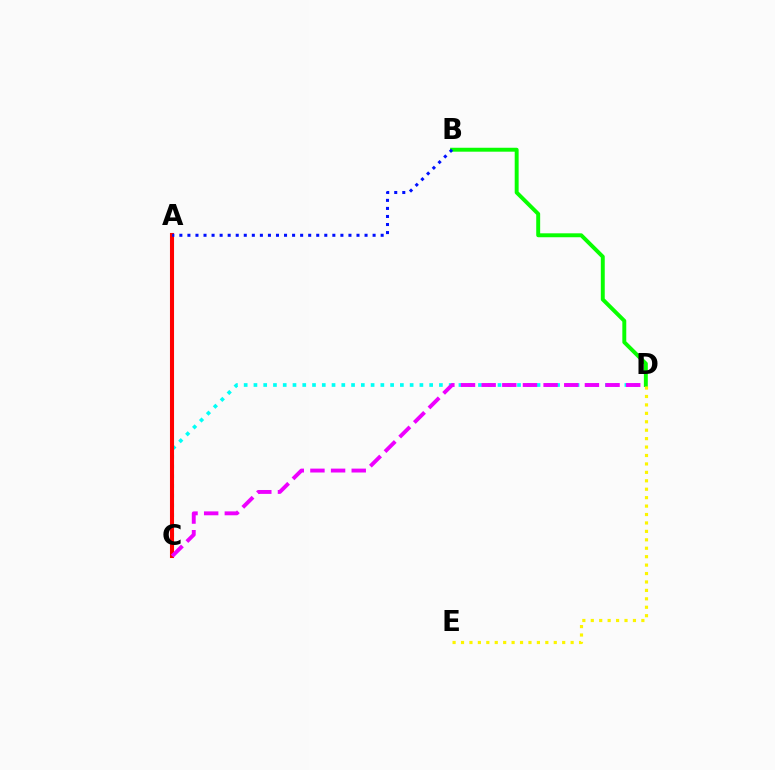{('C', 'D'): [{'color': '#00fff6', 'line_style': 'dotted', 'thickness': 2.65}, {'color': '#ee00ff', 'line_style': 'dashed', 'thickness': 2.81}], ('B', 'D'): [{'color': '#08ff00', 'line_style': 'solid', 'thickness': 2.83}], ('A', 'C'): [{'color': '#ff0000', 'line_style': 'solid', 'thickness': 2.94}], ('D', 'E'): [{'color': '#fcf500', 'line_style': 'dotted', 'thickness': 2.29}], ('A', 'B'): [{'color': '#0010ff', 'line_style': 'dotted', 'thickness': 2.19}]}